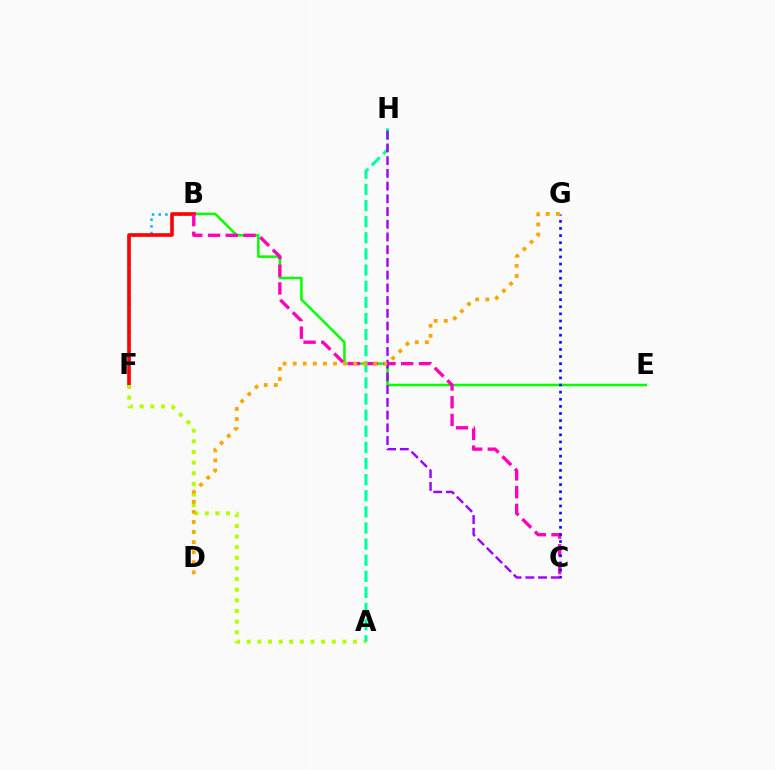{('B', 'F'): [{'color': '#00b5ff', 'line_style': 'dotted', 'thickness': 1.82}, {'color': '#ff0000', 'line_style': 'solid', 'thickness': 2.61}], ('B', 'E'): [{'color': '#08ff00', 'line_style': 'solid', 'thickness': 1.82}], ('A', 'F'): [{'color': '#b3ff00', 'line_style': 'dotted', 'thickness': 2.89}], ('B', 'C'): [{'color': '#ff00bd', 'line_style': 'dashed', 'thickness': 2.41}], ('C', 'G'): [{'color': '#0010ff', 'line_style': 'dotted', 'thickness': 1.93}], ('A', 'H'): [{'color': '#00ff9d', 'line_style': 'dashed', 'thickness': 2.19}], ('C', 'H'): [{'color': '#9b00ff', 'line_style': 'dashed', 'thickness': 1.73}], ('D', 'G'): [{'color': '#ffa500', 'line_style': 'dotted', 'thickness': 2.74}]}